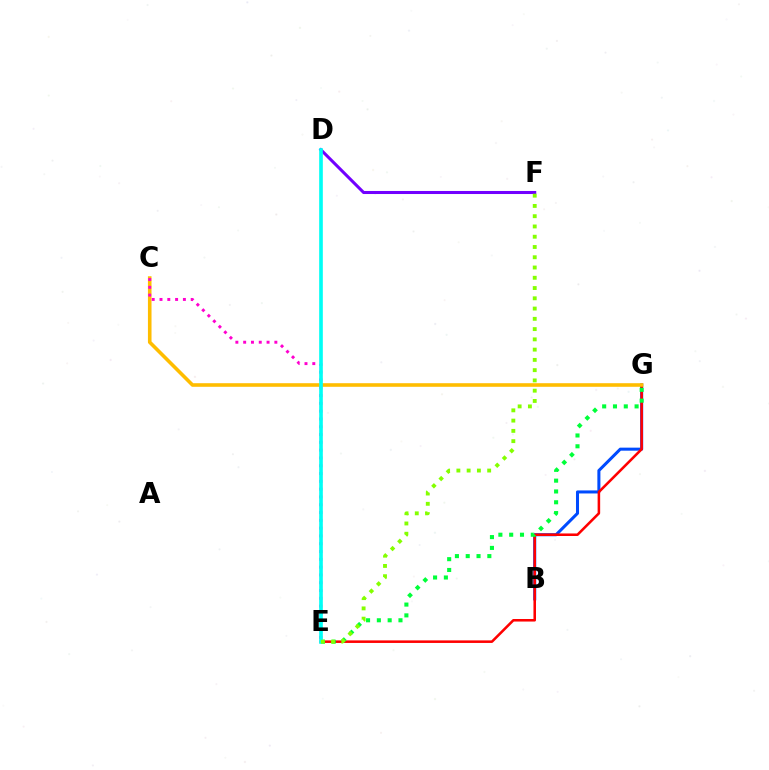{('B', 'G'): [{'color': '#004bff', 'line_style': 'solid', 'thickness': 2.19}], ('E', 'G'): [{'color': '#ff0000', 'line_style': 'solid', 'thickness': 1.84}, {'color': '#00ff39', 'line_style': 'dotted', 'thickness': 2.94}], ('D', 'F'): [{'color': '#7200ff', 'line_style': 'solid', 'thickness': 2.19}], ('C', 'G'): [{'color': '#ffbd00', 'line_style': 'solid', 'thickness': 2.59}], ('C', 'E'): [{'color': '#ff00cf', 'line_style': 'dotted', 'thickness': 2.12}], ('D', 'E'): [{'color': '#00fff6', 'line_style': 'solid', 'thickness': 2.63}], ('E', 'F'): [{'color': '#84ff00', 'line_style': 'dotted', 'thickness': 2.79}]}